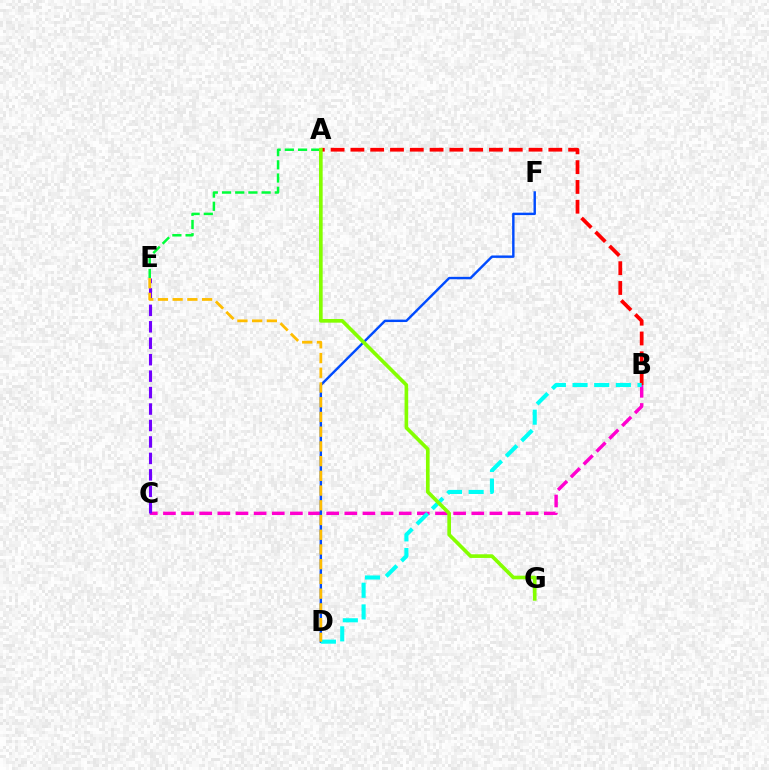{('B', 'C'): [{'color': '#ff00cf', 'line_style': 'dashed', 'thickness': 2.46}], ('A', 'E'): [{'color': '#00ff39', 'line_style': 'dashed', 'thickness': 1.79}], ('D', 'F'): [{'color': '#004bff', 'line_style': 'solid', 'thickness': 1.74}], ('A', 'B'): [{'color': '#ff0000', 'line_style': 'dashed', 'thickness': 2.69}], ('C', 'E'): [{'color': '#7200ff', 'line_style': 'dashed', 'thickness': 2.23}], ('B', 'D'): [{'color': '#00fff6', 'line_style': 'dashed', 'thickness': 2.94}], ('A', 'G'): [{'color': '#84ff00', 'line_style': 'solid', 'thickness': 2.63}], ('D', 'E'): [{'color': '#ffbd00', 'line_style': 'dashed', 'thickness': 2.0}]}